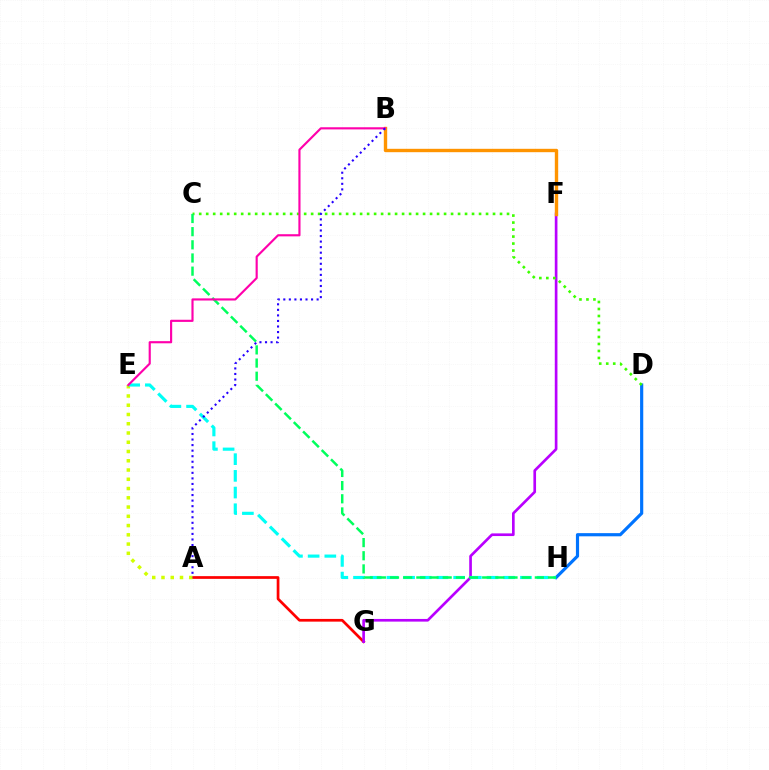{('A', 'G'): [{'color': '#ff0000', 'line_style': 'solid', 'thickness': 1.96}], ('D', 'H'): [{'color': '#0074ff', 'line_style': 'solid', 'thickness': 2.28}], ('A', 'E'): [{'color': '#d1ff00', 'line_style': 'dotted', 'thickness': 2.52}], ('F', 'G'): [{'color': '#b900ff', 'line_style': 'solid', 'thickness': 1.92}], ('C', 'D'): [{'color': '#3dff00', 'line_style': 'dotted', 'thickness': 1.9}], ('B', 'F'): [{'color': '#ff9400', 'line_style': 'solid', 'thickness': 2.43}], ('E', 'H'): [{'color': '#00fff6', 'line_style': 'dashed', 'thickness': 2.27}], ('C', 'H'): [{'color': '#00ff5c', 'line_style': 'dashed', 'thickness': 1.79}], ('B', 'E'): [{'color': '#ff00ac', 'line_style': 'solid', 'thickness': 1.55}], ('A', 'B'): [{'color': '#2500ff', 'line_style': 'dotted', 'thickness': 1.51}]}